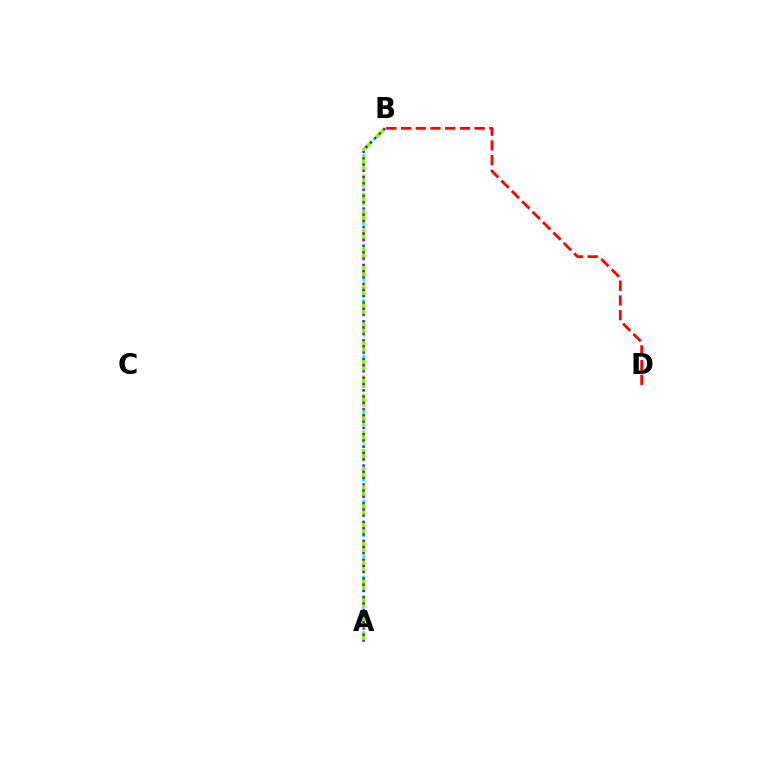{('A', 'B'): [{'color': '#00fff6', 'line_style': 'dotted', 'thickness': 1.88}, {'color': '#84ff00', 'line_style': 'dashed', 'thickness': 2.49}, {'color': '#7200ff', 'line_style': 'dotted', 'thickness': 1.7}], ('B', 'D'): [{'color': '#ff0000', 'line_style': 'dashed', 'thickness': 2.0}]}